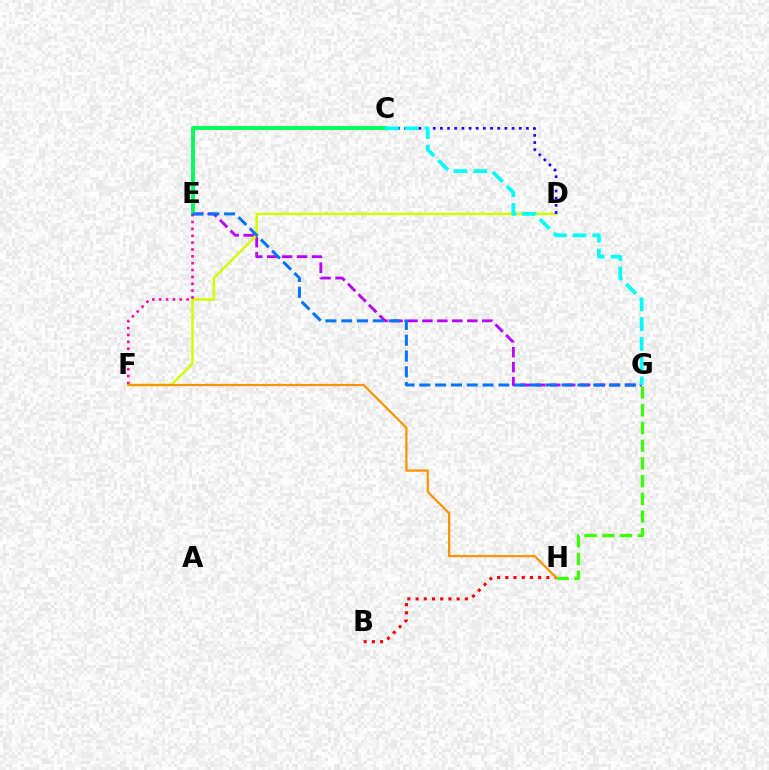{('E', 'G'): [{'color': '#b900ff', 'line_style': 'dashed', 'thickness': 2.03}, {'color': '#0074ff', 'line_style': 'dashed', 'thickness': 2.15}], ('B', 'H'): [{'color': '#ff0000', 'line_style': 'dotted', 'thickness': 2.23}], ('C', 'E'): [{'color': '#00ff5c', 'line_style': 'solid', 'thickness': 2.83}], ('D', 'F'): [{'color': '#d1ff00', 'line_style': 'solid', 'thickness': 1.83}], ('E', 'F'): [{'color': '#ff00ac', 'line_style': 'dotted', 'thickness': 1.86}], ('G', 'H'): [{'color': '#3dff00', 'line_style': 'dashed', 'thickness': 2.41}], ('F', 'H'): [{'color': '#ff9400', 'line_style': 'solid', 'thickness': 1.61}], ('C', 'D'): [{'color': '#2500ff', 'line_style': 'dotted', 'thickness': 1.95}], ('C', 'G'): [{'color': '#00fff6', 'line_style': 'dashed', 'thickness': 2.69}]}